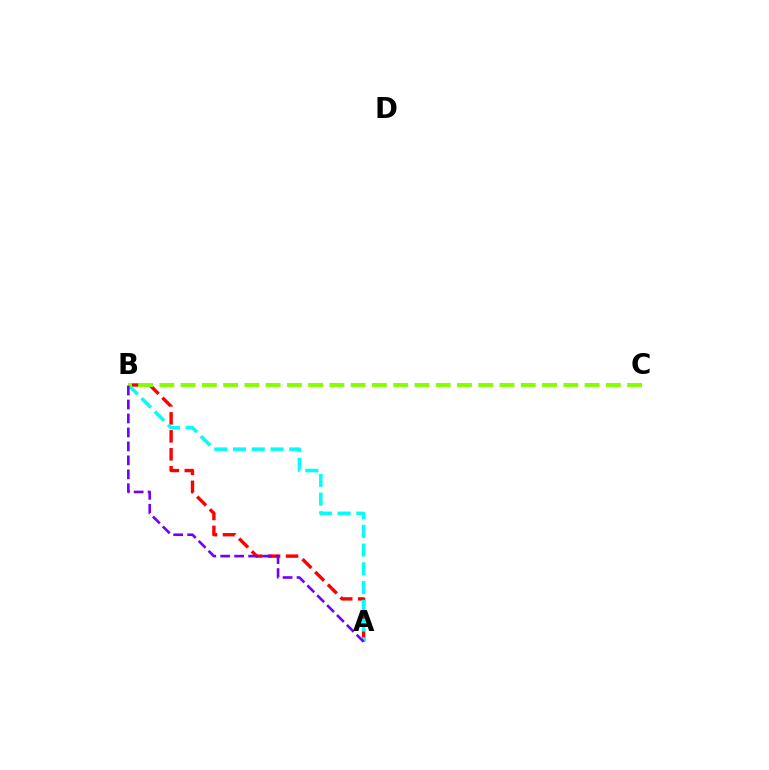{('A', 'B'): [{'color': '#ff0000', 'line_style': 'dashed', 'thickness': 2.44}, {'color': '#00fff6', 'line_style': 'dashed', 'thickness': 2.55}, {'color': '#7200ff', 'line_style': 'dashed', 'thickness': 1.9}], ('B', 'C'): [{'color': '#84ff00', 'line_style': 'dashed', 'thickness': 2.89}]}